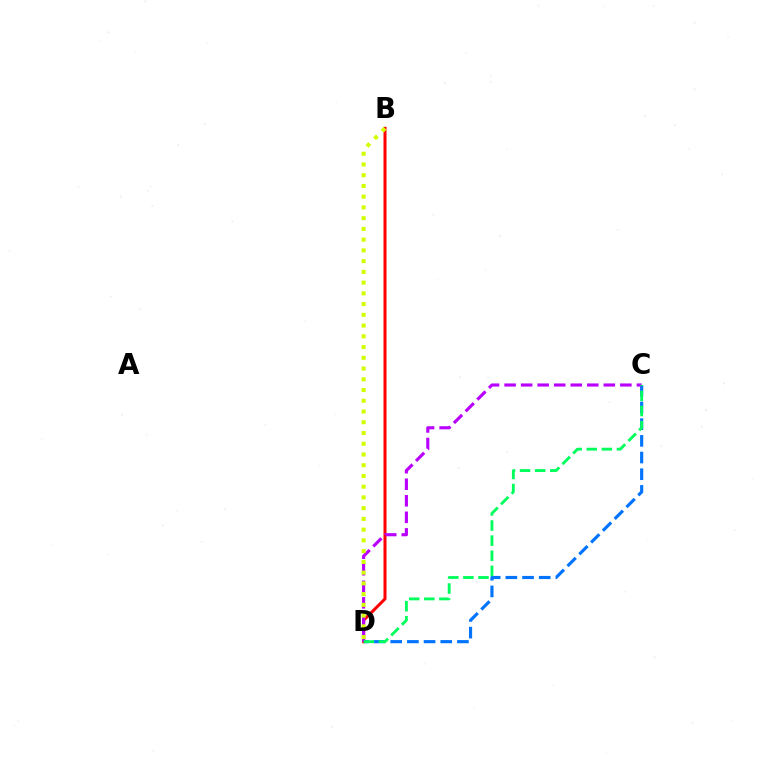{('C', 'D'): [{'color': '#0074ff', 'line_style': 'dashed', 'thickness': 2.27}, {'color': '#b900ff', 'line_style': 'dashed', 'thickness': 2.25}, {'color': '#00ff5c', 'line_style': 'dashed', 'thickness': 2.05}], ('B', 'D'): [{'color': '#ff0000', 'line_style': 'solid', 'thickness': 2.17}, {'color': '#d1ff00', 'line_style': 'dotted', 'thickness': 2.92}]}